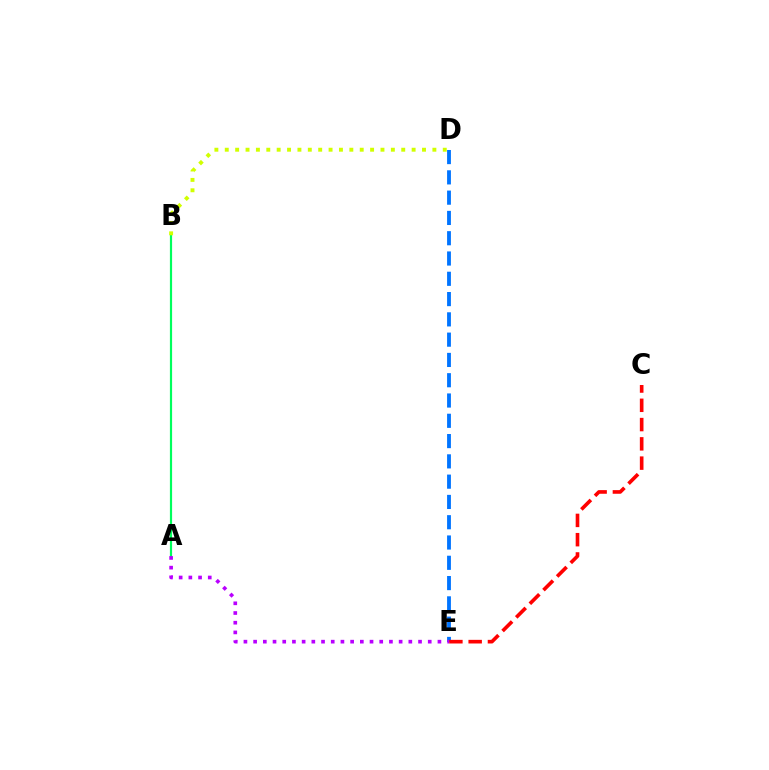{('D', 'E'): [{'color': '#0074ff', 'line_style': 'dashed', 'thickness': 2.76}], ('A', 'B'): [{'color': '#00ff5c', 'line_style': 'solid', 'thickness': 1.58}], ('C', 'E'): [{'color': '#ff0000', 'line_style': 'dashed', 'thickness': 2.62}], ('A', 'E'): [{'color': '#b900ff', 'line_style': 'dotted', 'thickness': 2.64}], ('B', 'D'): [{'color': '#d1ff00', 'line_style': 'dotted', 'thickness': 2.82}]}